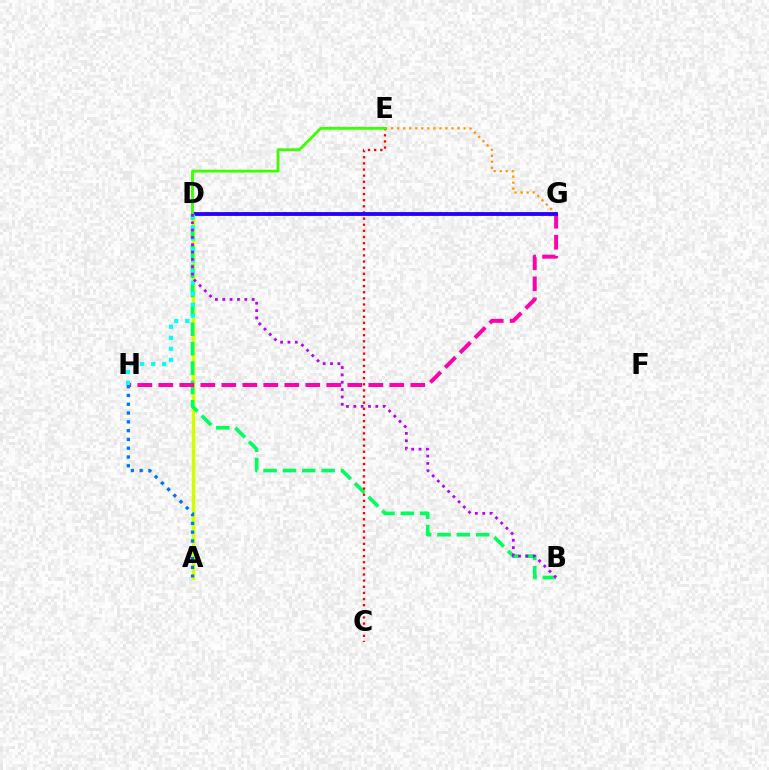{('A', 'D'): [{'color': '#d1ff00', 'line_style': 'solid', 'thickness': 2.5}], ('E', 'G'): [{'color': '#ff9400', 'line_style': 'dotted', 'thickness': 1.64}], ('B', 'D'): [{'color': '#00ff5c', 'line_style': 'dashed', 'thickness': 2.63}, {'color': '#b900ff', 'line_style': 'dotted', 'thickness': 1.99}], ('G', 'H'): [{'color': '#ff00ac', 'line_style': 'dashed', 'thickness': 2.85}], ('C', 'E'): [{'color': '#ff0000', 'line_style': 'dotted', 'thickness': 1.67}], ('A', 'H'): [{'color': '#0074ff', 'line_style': 'dotted', 'thickness': 2.39}], ('D', 'G'): [{'color': '#2500ff', 'line_style': 'solid', 'thickness': 2.75}], ('D', 'H'): [{'color': '#00fff6', 'line_style': 'dotted', 'thickness': 2.99}], ('D', 'E'): [{'color': '#3dff00', 'line_style': 'solid', 'thickness': 2.04}]}